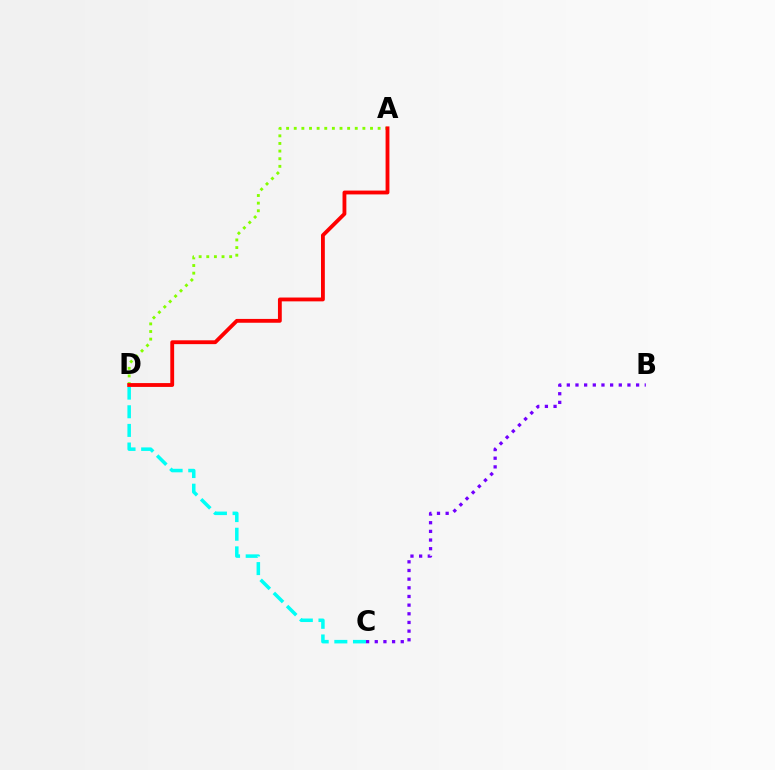{('A', 'D'): [{'color': '#84ff00', 'line_style': 'dotted', 'thickness': 2.07}, {'color': '#ff0000', 'line_style': 'solid', 'thickness': 2.76}], ('C', 'D'): [{'color': '#00fff6', 'line_style': 'dashed', 'thickness': 2.53}], ('B', 'C'): [{'color': '#7200ff', 'line_style': 'dotted', 'thickness': 2.35}]}